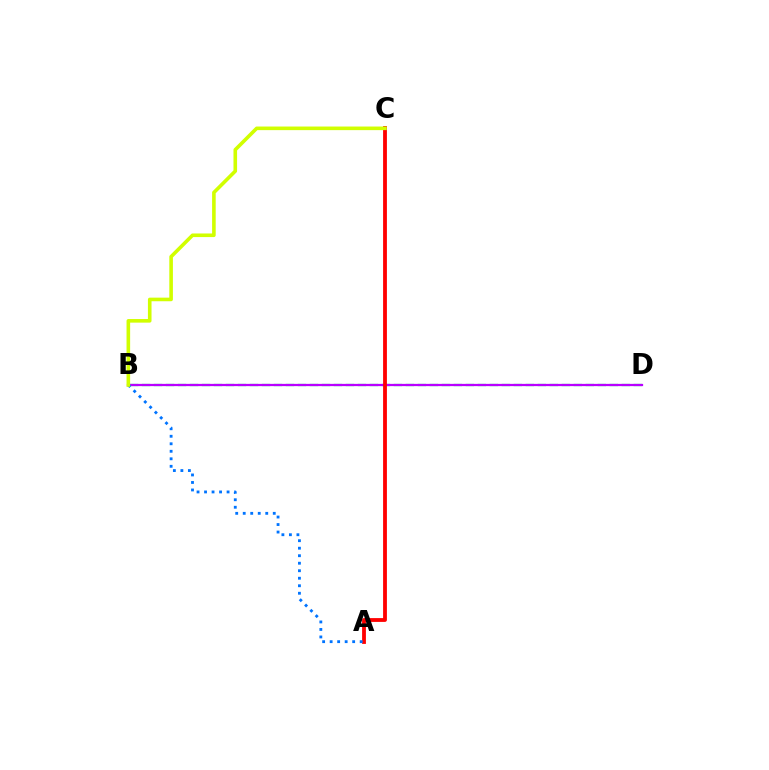{('B', 'D'): [{'color': '#00ff5c', 'line_style': 'dashed', 'thickness': 1.63}, {'color': '#b900ff', 'line_style': 'solid', 'thickness': 1.62}], ('A', 'C'): [{'color': '#ff0000', 'line_style': 'solid', 'thickness': 2.75}], ('A', 'B'): [{'color': '#0074ff', 'line_style': 'dotted', 'thickness': 2.04}], ('B', 'C'): [{'color': '#d1ff00', 'line_style': 'solid', 'thickness': 2.59}]}